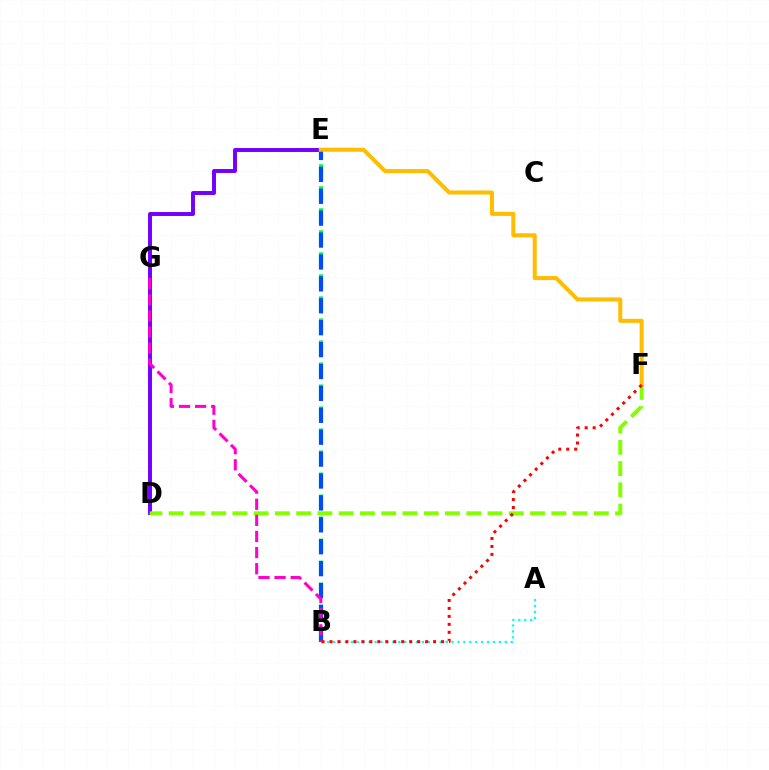{('B', 'E'): [{'color': '#00ff39', 'line_style': 'dashed', 'thickness': 2.99}, {'color': '#004bff', 'line_style': 'dashed', 'thickness': 2.98}], ('D', 'E'): [{'color': '#7200ff', 'line_style': 'solid', 'thickness': 2.84}], ('A', 'B'): [{'color': '#00fff6', 'line_style': 'dotted', 'thickness': 1.61}], ('D', 'F'): [{'color': '#84ff00', 'line_style': 'dashed', 'thickness': 2.89}], ('B', 'G'): [{'color': '#ff00cf', 'line_style': 'dashed', 'thickness': 2.19}], ('E', 'F'): [{'color': '#ffbd00', 'line_style': 'solid', 'thickness': 2.91}], ('B', 'F'): [{'color': '#ff0000', 'line_style': 'dotted', 'thickness': 2.17}]}